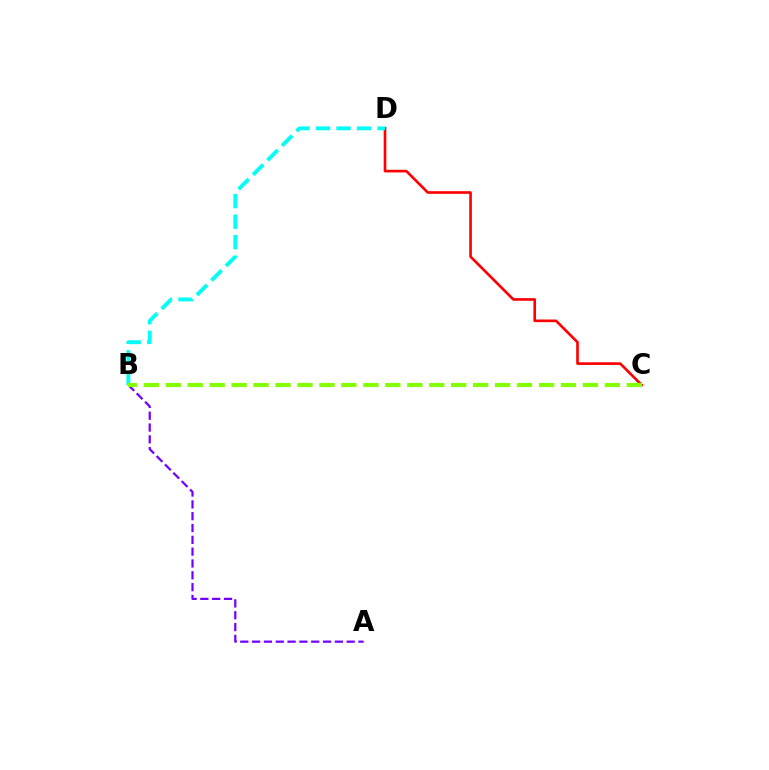{('A', 'B'): [{'color': '#7200ff', 'line_style': 'dashed', 'thickness': 1.61}], ('C', 'D'): [{'color': '#ff0000', 'line_style': 'solid', 'thickness': 1.9}], ('B', 'D'): [{'color': '#00fff6', 'line_style': 'dashed', 'thickness': 2.79}], ('B', 'C'): [{'color': '#84ff00', 'line_style': 'dashed', 'thickness': 2.98}]}